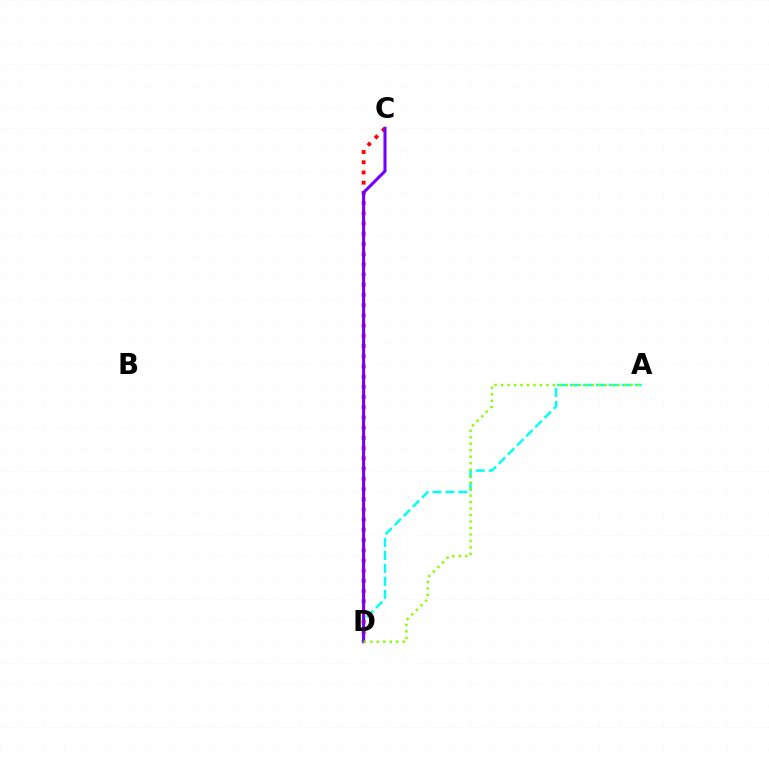{('A', 'D'): [{'color': '#00fff6', 'line_style': 'dashed', 'thickness': 1.76}, {'color': '#84ff00', 'line_style': 'dotted', 'thickness': 1.76}], ('C', 'D'): [{'color': '#ff0000', 'line_style': 'dotted', 'thickness': 2.77}, {'color': '#7200ff', 'line_style': 'solid', 'thickness': 2.21}]}